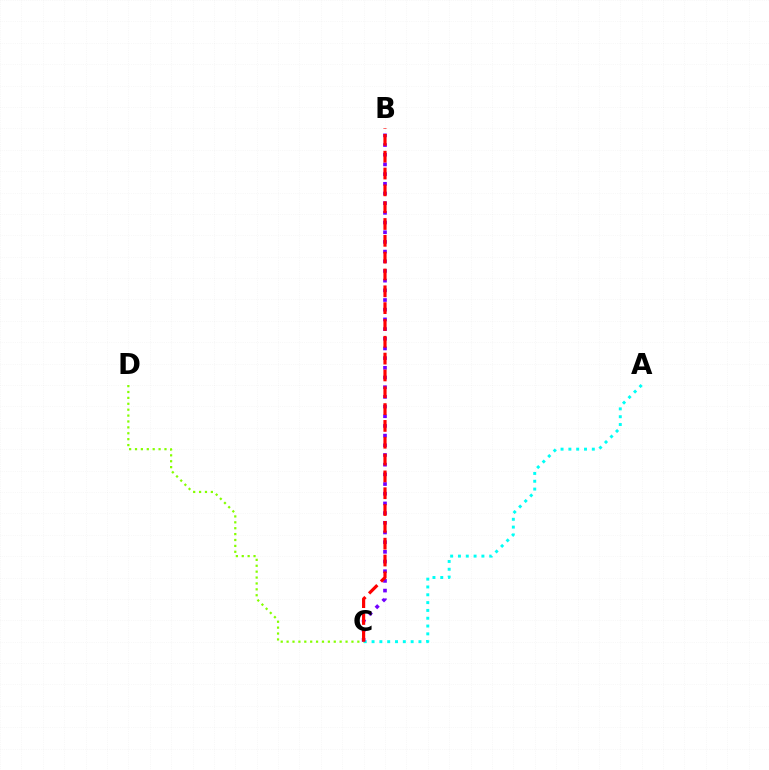{('A', 'C'): [{'color': '#00fff6', 'line_style': 'dotted', 'thickness': 2.12}], ('B', 'C'): [{'color': '#7200ff', 'line_style': 'dotted', 'thickness': 2.63}, {'color': '#ff0000', 'line_style': 'dashed', 'thickness': 2.29}], ('C', 'D'): [{'color': '#84ff00', 'line_style': 'dotted', 'thickness': 1.6}]}